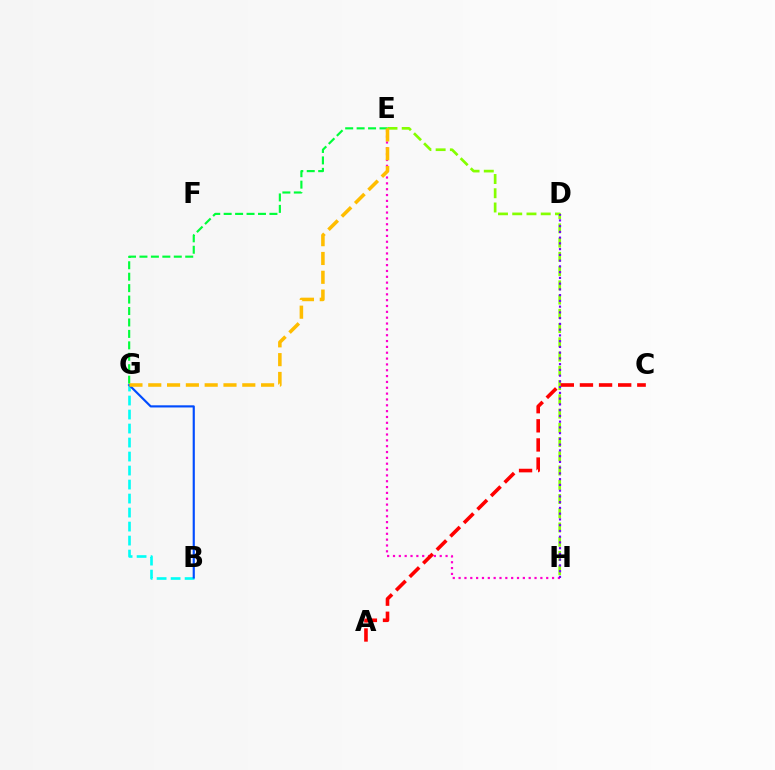{('E', 'H'): [{'color': '#84ff00', 'line_style': 'dashed', 'thickness': 1.94}, {'color': '#ff00cf', 'line_style': 'dotted', 'thickness': 1.59}], ('B', 'G'): [{'color': '#00fff6', 'line_style': 'dashed', 'thickness': 1.9}, {'color': '#004bff', 'line_style': 'solid', 'thickness': 1.55}], ('A', 'C'): [{'color': '#ff0000', 'line_style': 'dashed', 'thickness': 2.6}], ('E', 'G'): [{'color': '#00ff39', 'line_style': 'dashed', 'thickness': 1.55}, {'color': '#ffbd00', 'line_style': 'dashed', 'thickness': 2.55}], ('D', 'H'): [{'color': '#7200ff', 'line_style': 'dotted', 'thickness': 1.56}]}